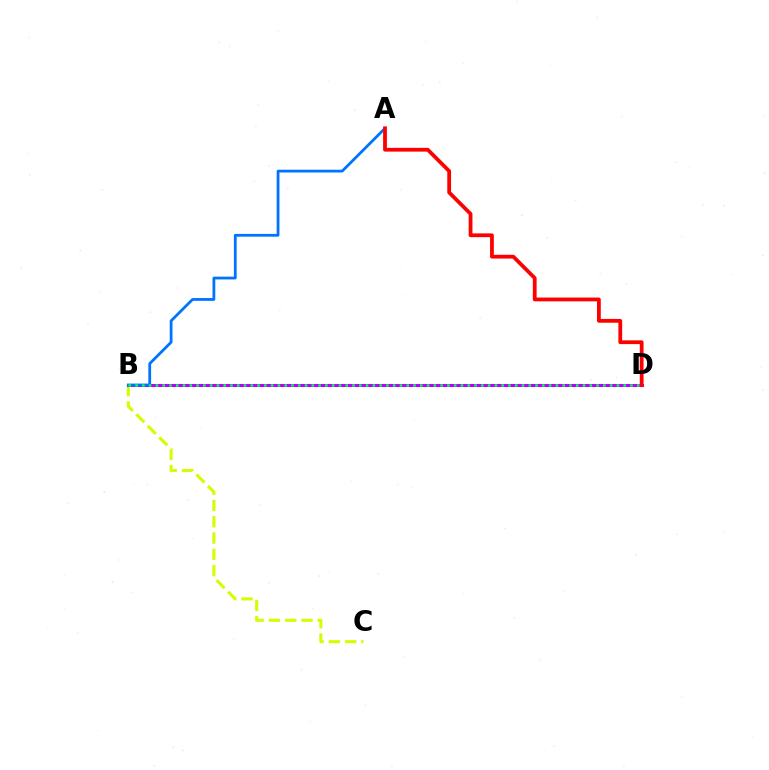{('B', 'C'): [{'color': '#d1ff00', 'line_style': 'dashed', 'thickness': 2.21}], ('B', 'D'): [{'color': '#b900ff', 'line_style': 'solid', 'thickness': 2.2}, {'color': '#00ff5c', 'line_style': 'dotted', 'thickness': 1.84}], ('A', 'B'): [{'color': '#0074ff', 'line_style': 'solid', 'thickness': 2.0}], ('A', 'D'): [{'color': '#ff0000', 'line_style': 'solid', 'thickness': 2.72}]}